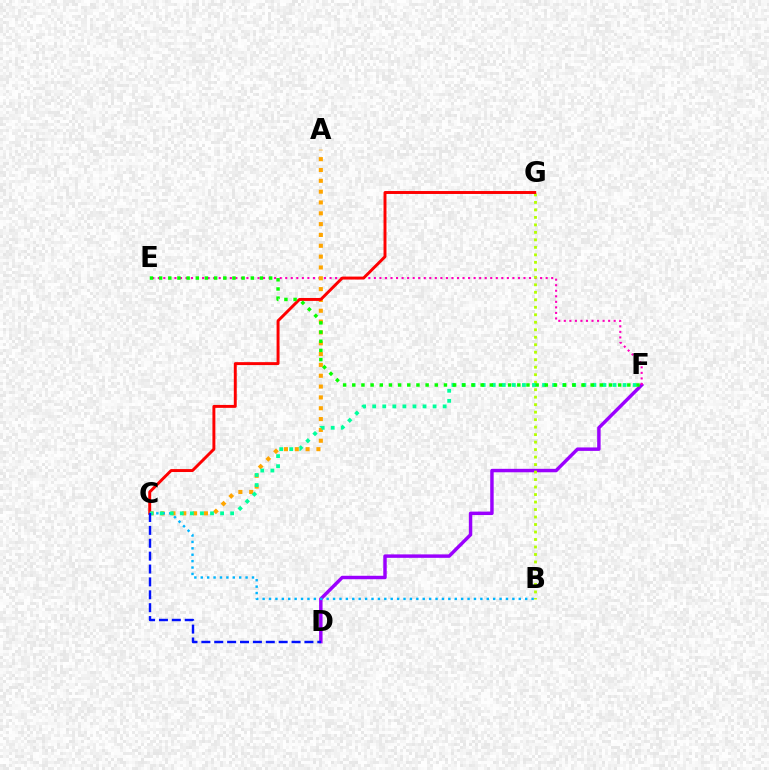{('D', 'F'): [{'color': '#9b00ff', 'line_style': 'solid', 'thickness': 2.48}], ('E', 'F'): [{'color': '#ff00bd', 'line_style': 'dotted', 'thickness': 1.51}, {'color': '#08ff00', 'line_style': 'dotted', 'thickness': 2.49}], ('A', 'C'): [{'color': '#ffa500', 'line_style': 'dotted', 'thickness': 2.94}], ('B', 'C'): [{'color': '#00b5ff', 'line_style': 'dotted', 'thickness': 1.74}], ('B', 'G'): [{'color': '#b3ff00', 'line_style': 'dotted', 'thickness': 2.04}], ('C', 'G'): [{'color': '#ff0000', 'line_style': 'solid', 'thickness': 2.11}], ('C', 'F'): [{'color': '#00ff9d', 'line_style': 'dotted', 'thickness': 2.73}], ('C', 'D'): [{'color': '#0010ff', 'line_style': 'dashed', 'thickness': 1.75}]}